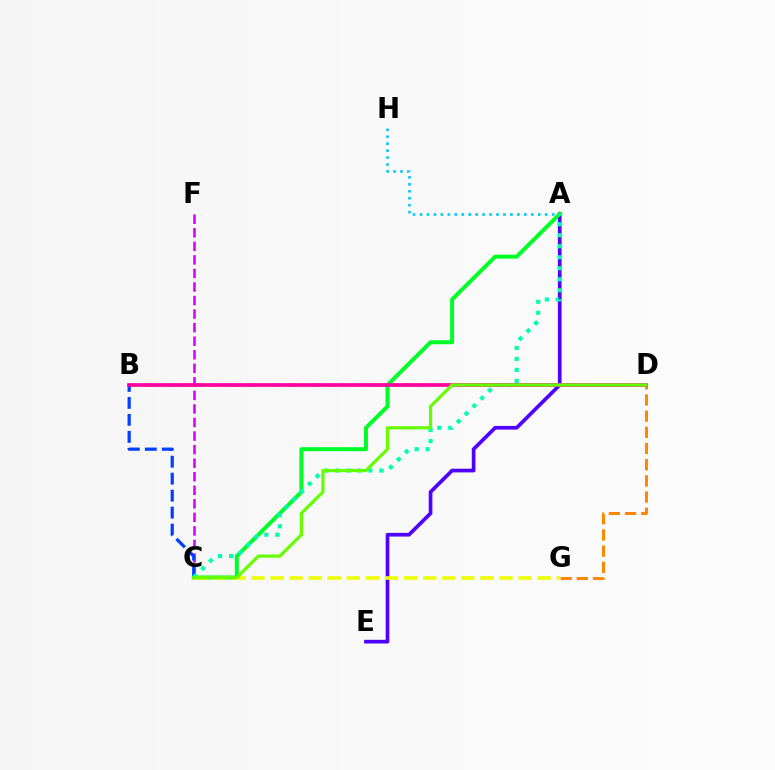{('A', 'E'): [{'color': '#4f00ff', 'line_style': 'solid', 'thickness': 2.65}], ('C', 'F'): [{'color': '#d600ff', 'line_style': 'dashed', 'thickness': 1.84}], ('A', 'H'): [{'color': '#00c7ff', 'line_style': 'dotted', 'thickness': 1.89}], ('B', 'D'): [{'color': '#ff0000', 'line_style': 'dashed', 'thickness': 1.78}, {'color': '#ff00a0', 'line_style': 'solid', 'thickness': 2.62}], ('A', 'C'): [{'color': '#00ff27', 'line_style': 'solid', 'thickness': 2.87}, {'color': '#00ffaf', 'line_style': 'dotted', 'thickness': 2.99}], ('D', 'G'): [{'color': '#ff8800', 'line_style': 'dashed', 'thickness': 2.2}], ('B', 'C'): [{'color': '#003fff', 'line_style': 'dashed', 'thickness': 2.31}], ('C', 'G'): [{'color': '#eeff00', 'line_style': 'dashed', 'thickness': 2.59}], ('C', 'D'): [{'color': '#66ff00', 'line_style': 'solid', 'thickness': 2.3}]}